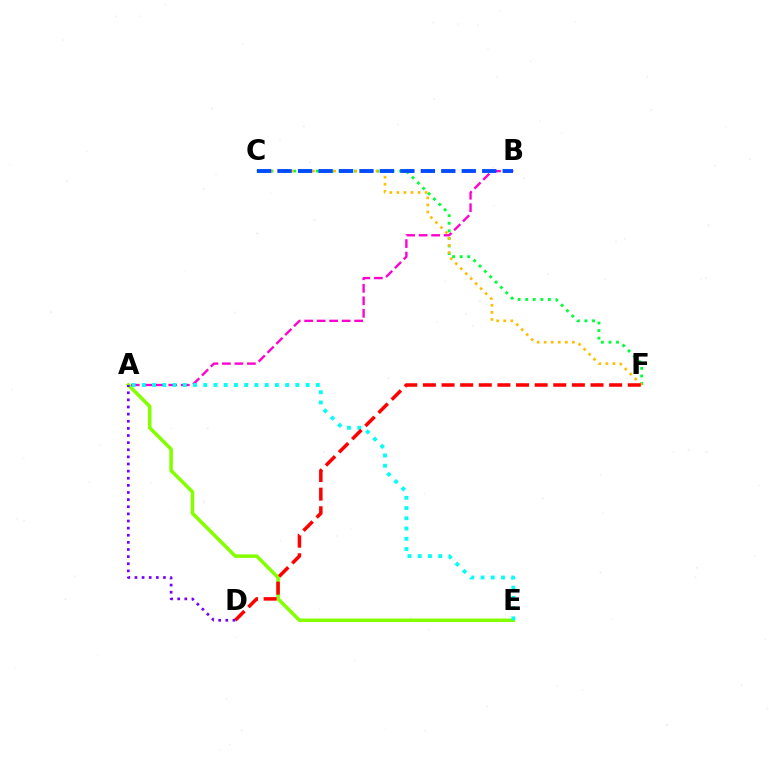{('A', 'E'): [{'color': '#84ff00', 'line_style': 'solid', 'thickness': 2.55}, {'color': '#00fff6', 'line_style': 'dotted', 'thickness': 2.78}], ('C', 'F'): [{'color': '#00ff39', 'line_style': 'dotted', 'thickness': 2.06}, {'color': '#ffbd00', 'line_style': 'dotted', 'thickness': 1.92}], ('A', 'B'): [{'color': '#ff00cf', 'line_style': 'dashed', 'thickness': 1.7}], ('D', 'F'): [{'color': '#ff0000', 'line_style': 'dashed', 'thickness': 2.53}], ('A', 'D'): [{'color': '#7200ff', 'line_style': 'dotted', 'thickness': 1.94}], ('B', 'C'): [{'color': '#004bff', 'line_style': 'dashed', 'thickness': 2.78}]}